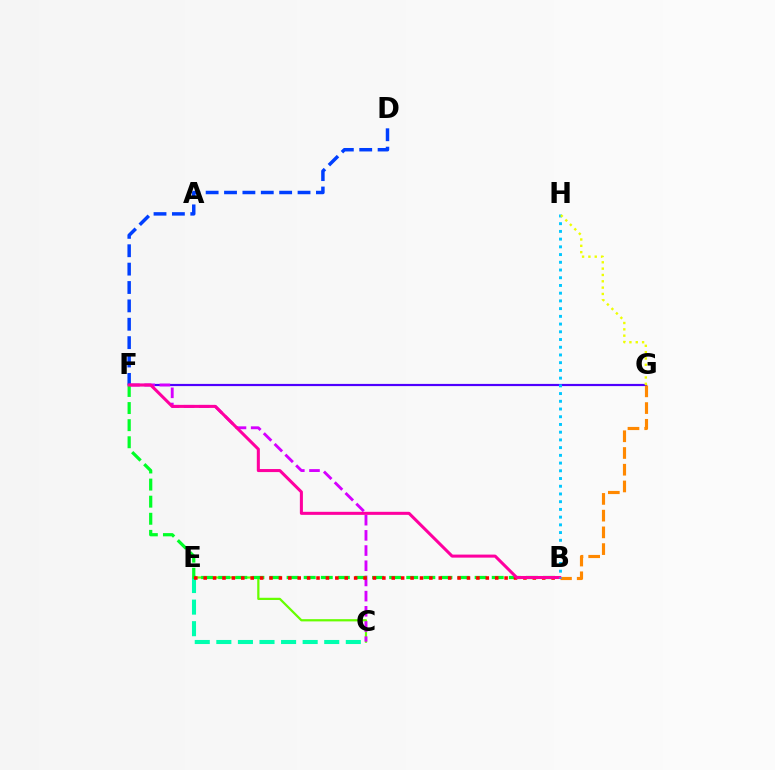{('C', 'E'): [{'color': '#66ff00', 'line_style': 'solid', 'thickness': 1.61}, {'color': '#00ffaf', 'line_style': 'dashed', 'thickness': 2.93}], ('F', 'G'): [{'color': '#4f00ff', 'line_style': 'solid', 'thickness': 1.58}], ('D', 'F'): [{'color': '#003fff', 'line_style': 'dashed', 'thickness': 2.5}], ('C', 'F'): [{'color': '#d600ff', 'line_style': 'dashed', 'thickness': 2.06}], ('B', 'F'): [{'color': '#00ff27', 'line_style': 'dashed', 'thickness': 2.32}, {'color': '#ff00a0', 'line_style': 'solid', 'thickness': 2.19}], ('B', 'E'): [{'color': '#ff0000', 'line_style': 'dotted', 'thickness': 2.56}], ('B', 'G'): [{'color': '#ff8800', 'line_style': 'dashed', 'thickness': 2.27}], ('B', 'H'): [{'color': '#00c7ff', 'line_style': 'dotted', 'thickness': 2.1}], ('G', 'H'): [{'color': '#eeff00', 'line_style': 'dotted', 'thickness': 1.72}]}